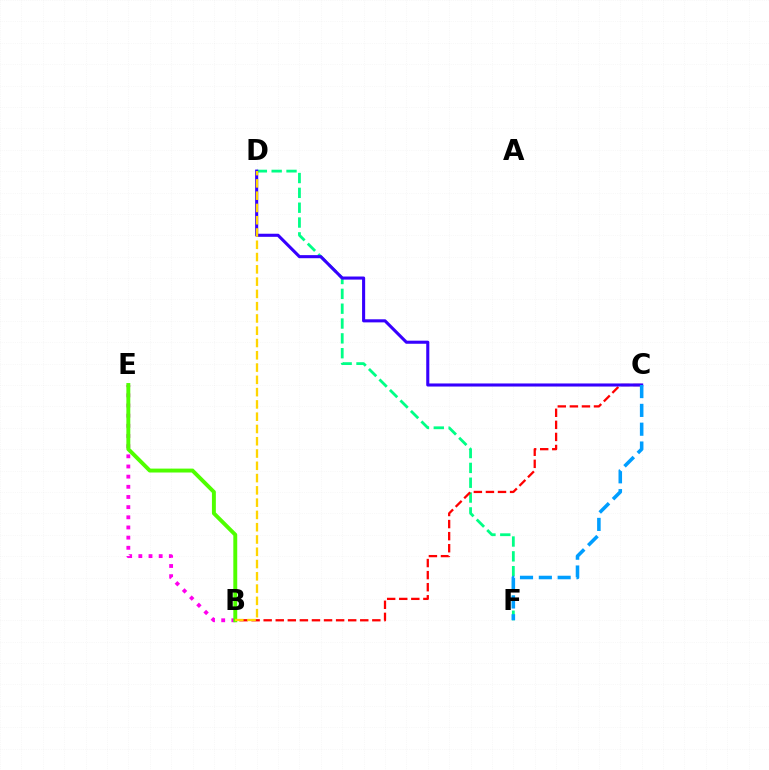{('D', 'F'): [{'color': '#00ff86', 'line_style': 'dashed', 'thickness': 2.02}], ('B', 'E'): [{'color': '#ff00ed', 'line_style': 'dotted', 'thickness': 2.76}, {'color': '#4fff00', 'line_style': 'solid', 'thickness': 2.82}], ('B', 'C'): [{'color': '#ff0000', 'line_style': 'dashed', 'thickness': 1.64}], ('C', 'D'): [{'color': '#3700ff', 'line_style': 'solid', 'thickness': 2.22}], ('C', 'F'): [{'color': '#009eff', 'line_style': 'dashed', 'thickness': 2.56}], ('B', 'D'): [{'color': '#ffd500', 'line_style': 'dashed', 'thickness': 1.67}]}